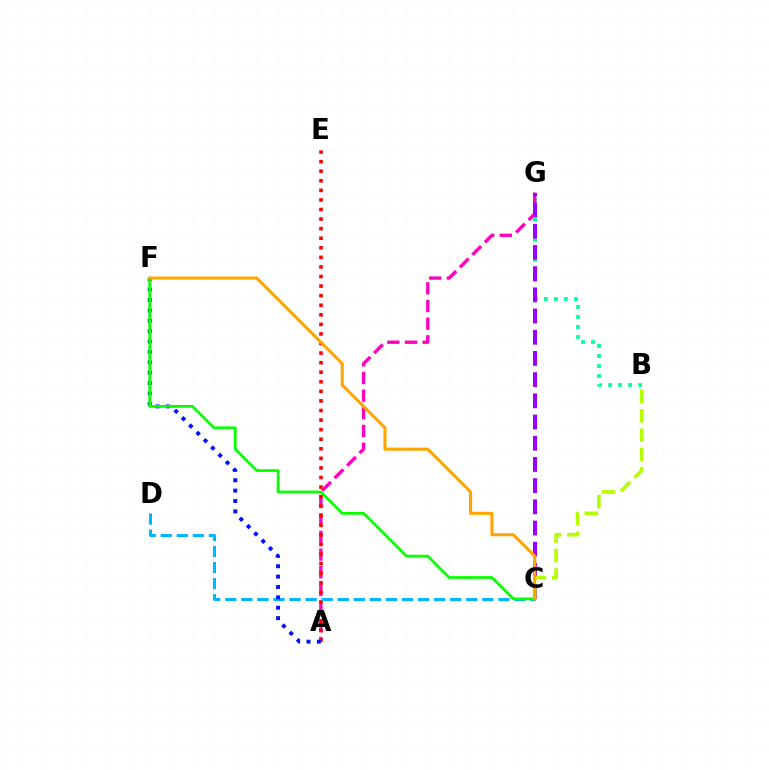{('B', 'G'): [{'color': '#00ff9d', 'line_style': 'dotted', 'thickness': 2.72}], ('A', 'G'): [{'color': '#ff00bd', 'line_style': 'dashed', 'thickness': 2.4}], ('C', 'G'): [{'color': '#9b00ff', 'line_style': 'dashed', 'thickness': 2.88}], ('A', 'E'): [{'color': '#ff0000', 'line_style': 'dotted', 'thickness': 2.6}], ('B', 'C'): [{'color': '#b3ff00', 'line_style': 'dashed', 'thickness': 2.63}], ('C', 'D'): [{'color': '#00b5ff', 'line_style': 'dashed', 'thickness': 2.18}], ('A', 'F'): [{'color': '#0010ff', 'line_style': 'dotted', 'thickness': 2.82}], ('C', 'F'): [{'color': '#08ff00', 'line_style': 'solid', 'thickness': 1.97}, {'color': '#ffa500', 'line_style': 'solid', 'thickness': 2.21}]}